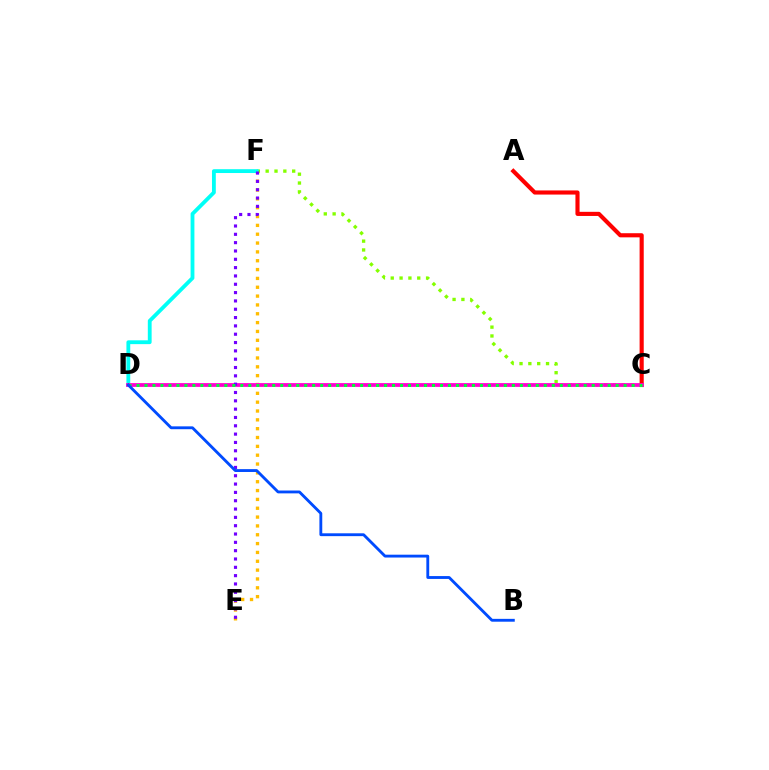{('C', 'F'): [{'color': '#84ff00', 'line_style': 'dotted', 'thickness': 2.4}], ('E', 'F'): [{'color': '#ffbd00', 'line_style': 'dotted', 'thickness': 2.4}, {'color': '#7200ff', 'line_style': 'dotted', 'thickness': 2.26}], ('A', 'C'): [{'color': '#ff0000', 'line_style': 'solid', 'thickness': 2.97}], ('D', 'F'): [{'color': '#00fff6', 'line_style': 'solid', 'thickness': 2.75}], ('C', 'D'): [{'color': '#ff00cf', 'line_style': 'solid', 'thickness': 2.72}, {'color': '#00ff39', 'line_style': 'dotted', 'thickness': 2.17}], ('B', 'D'): [{'color': '#004bff', 'line_style': 'solid', 'thickness': 2.05}]}